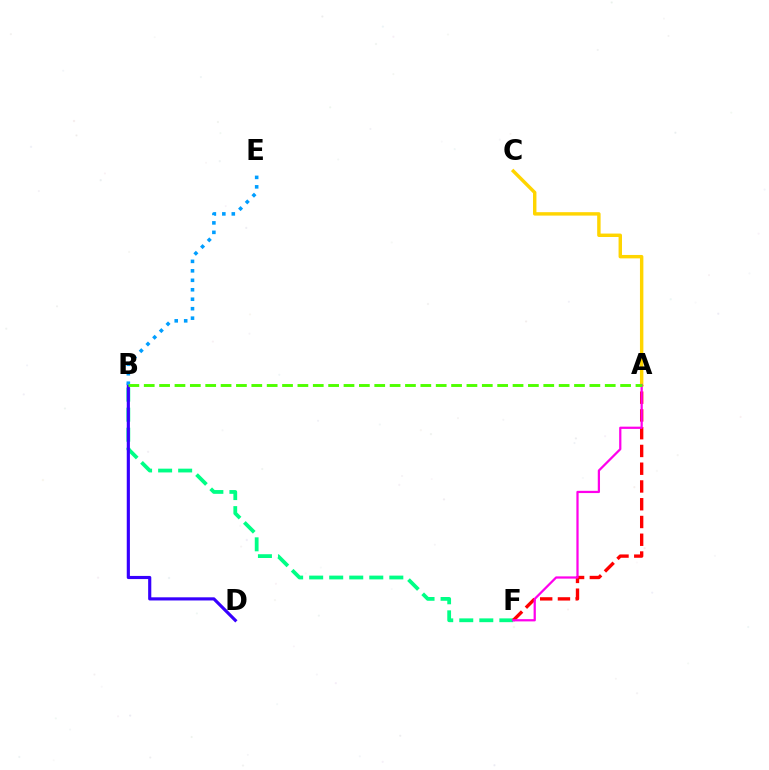{('B', 'F'): [{'color': '#00ff86', 'line_style': 'dashed', 'thickness': 2.72}], ('A', 'F'): [{'color': '#ff0000', 'line_style': 'dashed', 'thickness': 2.41}, {'color': '#ff00ed', 'line_style': 'solid', 'thickness': 1.61}], ('B', 'D'): [{'color': '#3700ff', 'line_style': 'solid', 'thickness': 2.27}], ('A', 'C'): [{'color': '#ffd500', 'line_style': 'solid', 'thickness': 2.47}], ('B', 'E'): [{'color': '#009eff', 'line_style': 'dotted', 'thickness': 2.57}], ('A', 'B'): [{'color': '#4fff00', 'line_style': 'dashed', 'thickness': 2.09}]}